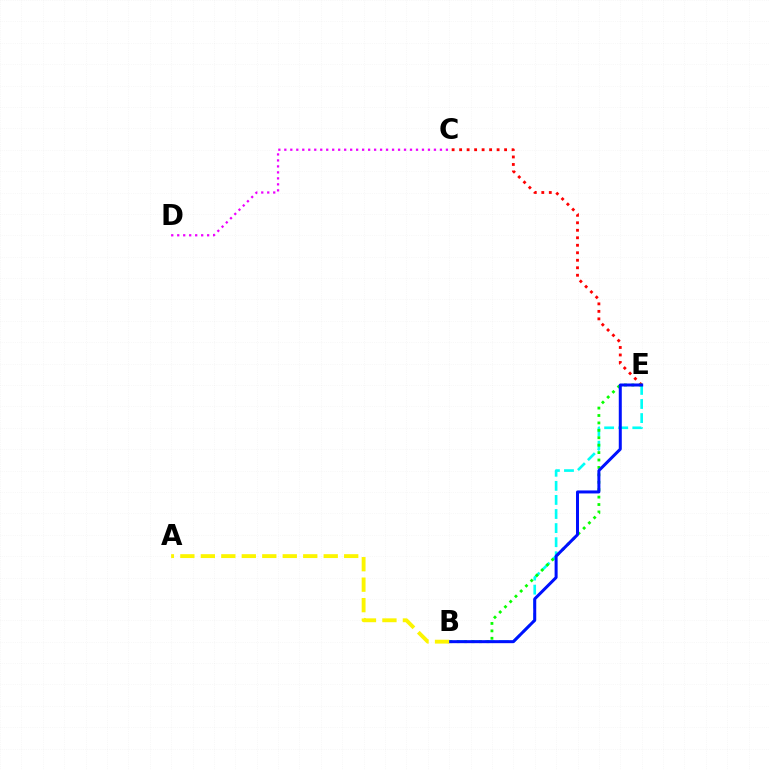{('C', 'E'): [{'color': '#ff0000', 'line_style': 'dotted', 'thickness': 2.04}], ('B', 'E'): [{'color': '#00fff6', 'line_style': 'dashed', 'thickness': 1.91}, {'color': '#08ff00', 'line_style': 'dotted', 'thickness': 2.02}, {'color': '#0010ff', 'line_style': 'solid', 'thickness': 2.17}], ('C', 'D'): [{'color': '#ee00ff', 'line_style': 'dotted', 'thickness': 1.63}], ('A', 'B'): [{'color': '#fcf500', 'line_style': 'dashed', 'thickness': 2.78}]}